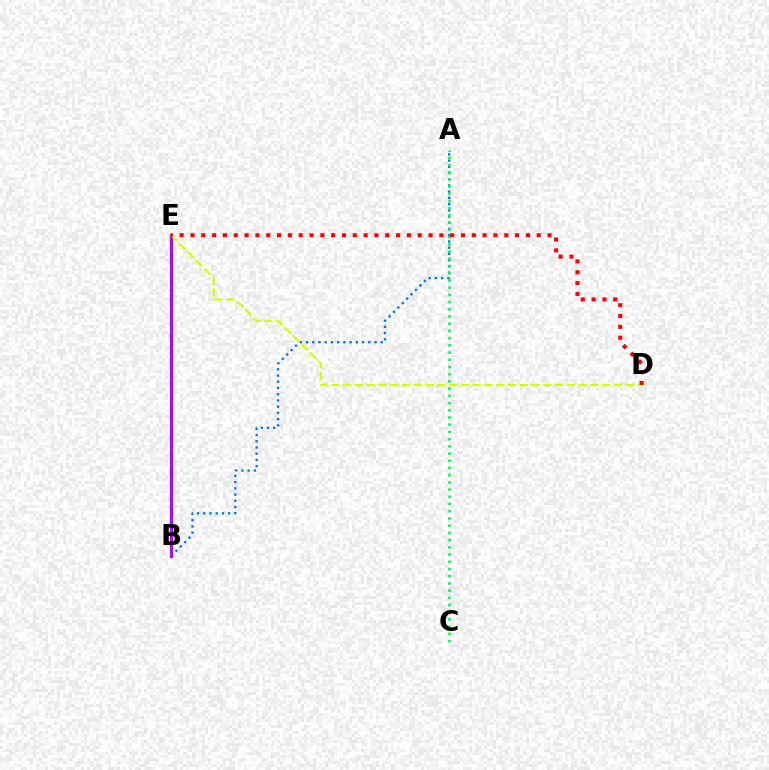{('A', 'B'): [{'color': '#0074ff', 'line_style': 'dotted', 'thickness': 1.69}], ('B', 'E'): [{'color': '#b900ff', 'line_style': 'solid', 'thickness': 2.32}], ('A', 'C'): [{'color': '#00ff5c', 'line_style': 'dotted', 'thickness': 1.96}], ('D', 'E'): [{'color': '#d1ff00', 'line_style': 'dashed', 'thickness': 1.6}, {'color': '#ff0000', 'line_style': 'dotted', 'thickness': 2.94}]}